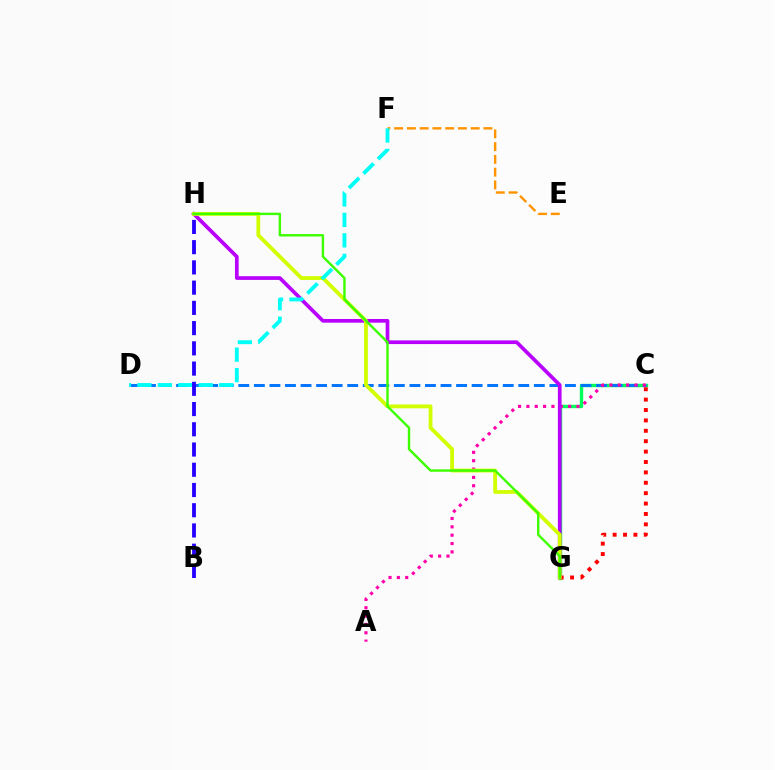{('C', 'G'): [{'color': '#00ff5c', 'line_style': 'solid', 'thickness': 2.45}, {'color': '#ff0000', 'line_style': 'dotted', 'thickness': 2.82}], ('C', 'D'): [{'color': '#0074ff', 'line_style': 'dashed', 'thickness': 2.11}], ('A', 'C'): [{'color': '#ff00ac', 'line_style': 'dotted', 'thickness': 2.27}], ('G', 'H'): [{'color': '#b900ff', 'line_style': 'solid', 'thickness': 2.66}, {'color': '#d1ff00', 'line_style': 'solid', 'thickness': 2.75}, {'color': '#3dff00', 'line_style': 'solid', 'thickness': 1.74}], ('E', 'F'): [{'color': '#ff9400', 'line_style': 'dashed', 'thickness': 1.73}], ('D', 'F'): [{'color': '#00fff6', 'line_style': 'dashed', 'thickness': 2.78}], ('B', 'H'): [{'color': '#2500ff', 'line_style': 'dashed', 'thickness': 2.75}]}